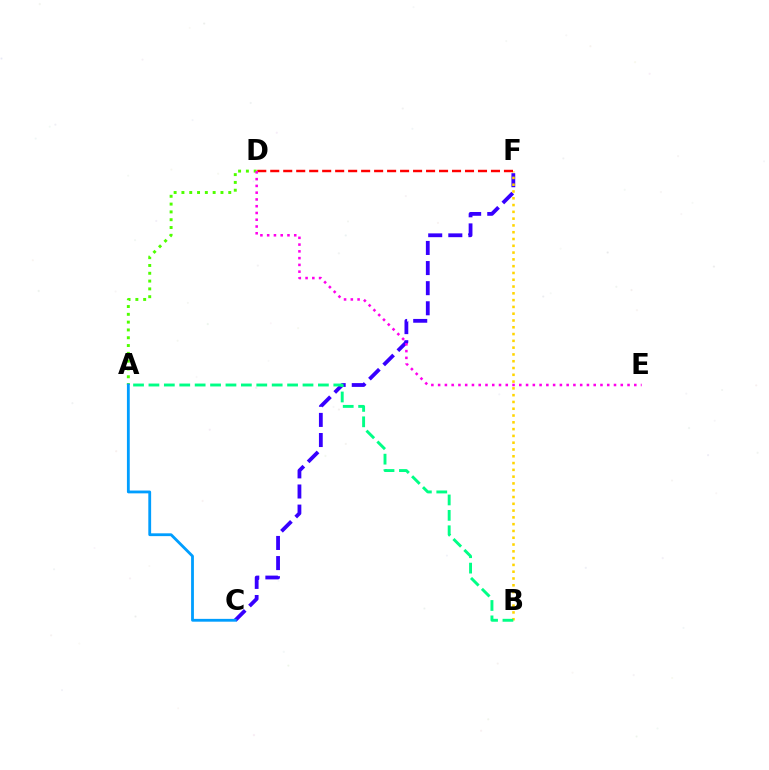{('C', 'F'): [{'color': '#3700ff', 'line_style': 'dashed', 'thickness': 2.73}], ('B', 'F'): [{'color': '#ffd500', 'line_style': 'dotted', 'thickness': 1.84}], ('A', 'B'): [{'color': '#00ff86', 'line_style': 'dashed', 'thickness': 2.09}], ('A', 'D'): [{'color': '#4fff00', 'line_style': 'dotted', 'thickness': 2.12}], ('D', 'F'): [{'color': '#ff0000', 'line_style': 'dashed', 'thickness': 1.76}], ('D', 'E'): [{'color': '#ff00ed', 'line_style': 'dotted', 'thickness': 1.84}], ('A', 'C'): [{'color': '#009eff', 'line_style': 'solid', 'thickness': 2.03}]}